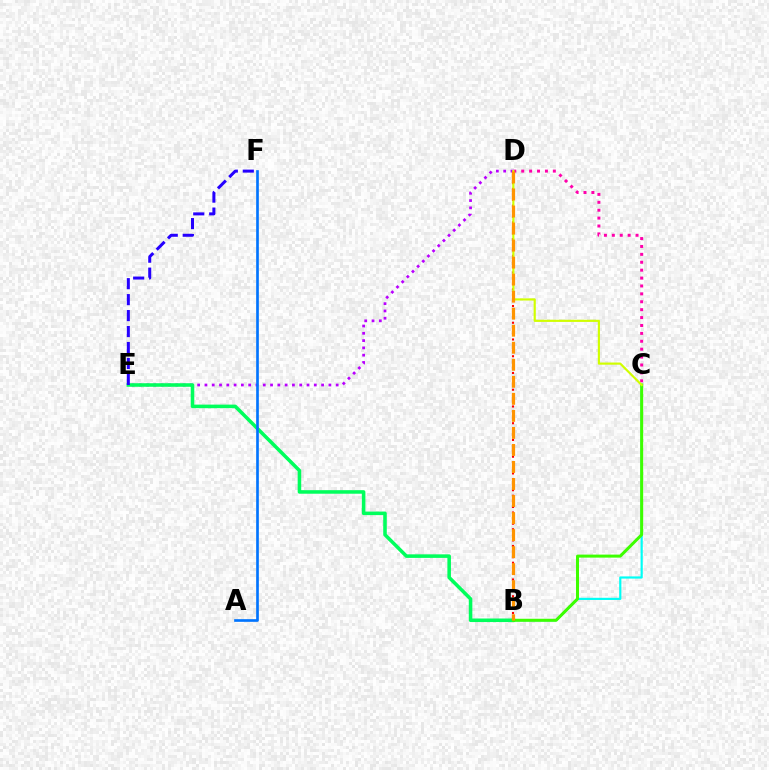{('B', 'C'): [{'color': '#00fff6', 'line_style': 'solid', 'thickness': 1.57}, {'color': '#3dff00', 'line_style': 'solid', 'thickness': 2.18}], ('C', 'D'): [{'color': '#ff00ac', 'line_style': 'dotted', 'thickness': 2.15}, {'color': '#d1ff00', 'line_style': 'solid', 'thickness': 1.56}], ('B', 'D'): [{'color': '#ff0000', 'line_style': 'dotted', 'thickness': 1.52}, {'color': '#ff9400', 'line_style': 'dashed', 'thickness': 2.31}], ('D', 'E'): [{'color': '#b900ff', 'line_style': 'dotted', 'thickness': 1.98}], ('B', 'E'): [{'color': '#00ff5c', 'line_style': 'solid', 'thickness': 2.56}], ('E', 'F'): [{'color': '#2500ff', 'line_style': 'dashed', 'thickness': 2.17}], ('A', 'F'): [{'color': '#0074ff', 'line_style': 'solid', 'thickness': 1.92}]}